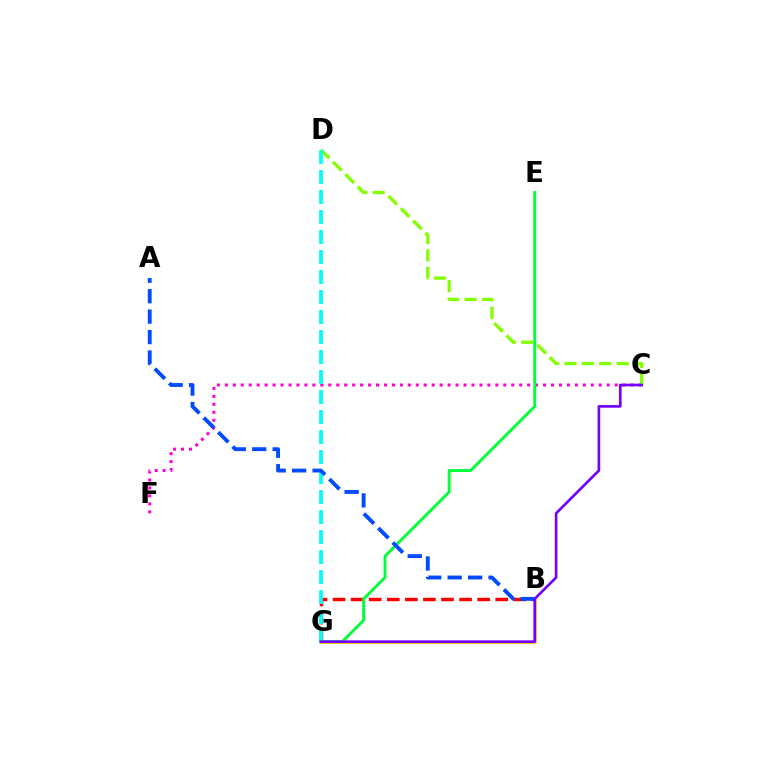{('B', 'G'): [{'color': '#ffbd00', 'line_style': 'solid', 'thickness': 1.97}, {'color': '#ff0000', 'line_style': 'dashed', 'thickness': 2.46}], ('C', 'F'): [{'color': '#ff00cf', 'line_style': 'dotted', 'thickness': 2.16}], ('C', 'D'): [{'color': '#84ff00', 'line_style': 'dashed', 'thickness': 2.36}], ('E', 'G'): [{'color': '#00ff39', 'line_style': 'solid', 'thickness': 2.08}], ('D', 'G'): [{'color': '#00fff6', 'line_style': 'dashed', 'thickness': 2.72}], ('A', 'B'): [{'color': '#004bff', 'line_style': 'dashed', 'thickness': 2.78}], ('C', 'G'): [{'color': '#7200ff', 'line_style': 'solid', 'thickness': 1.91}]}